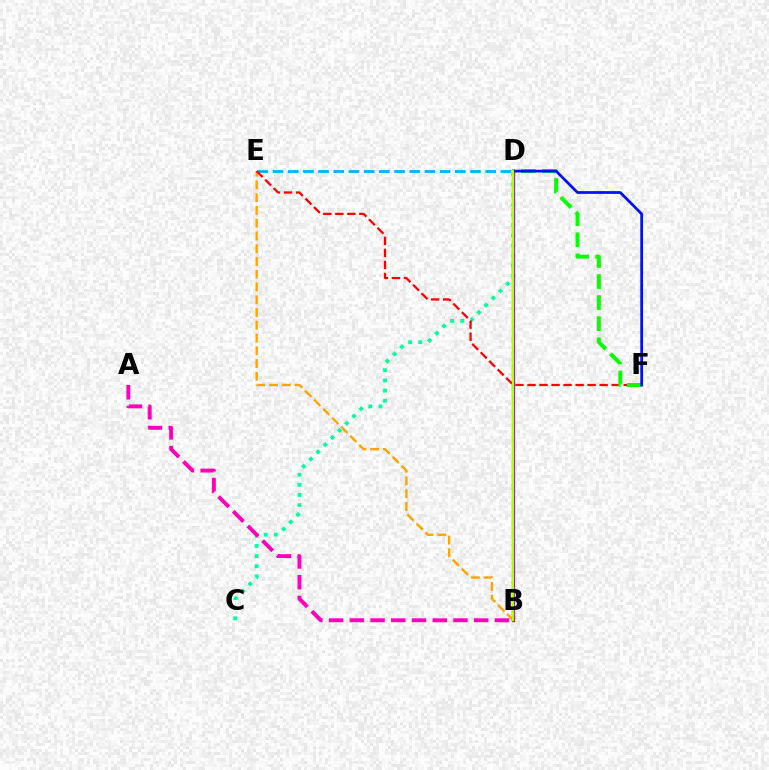{('B', 'E'): [{'color': '#ffa500', 'line_style': 'dashed', 'thickness': 1.73}], ('D', 'E'): [{'color': '#00b5ff', 'line_style': 'dashed', 'thickness': 2.06}], ('C', 'D'): [{'color': '#00ff9d', 'line_style': 'dotted', 'thickness': 2.76}], ('E', 'F'): [{'color': '#ff0000', 'line_style': 'dashed', 'thickness': 1.63}], ('D', 'F'): [{'color': '#08ff00', 'line_style': 'dashed', 'thickness': 2.86}, {'color': '#0010ff', 'line_style': 'solid', 'thickness': 1.99}], ('B', 'D'): [{'color': '#9b00ff', 'line_style': 'solid', 'thickness': 2.31}, {'color': '#b3ff00', 'line_style': 'solid', 'thickness': 1.63}], ('A', 'B'): [{'color': '#ff00bd', 'line_style': 'dashed', 'thickness': 2.82}]}